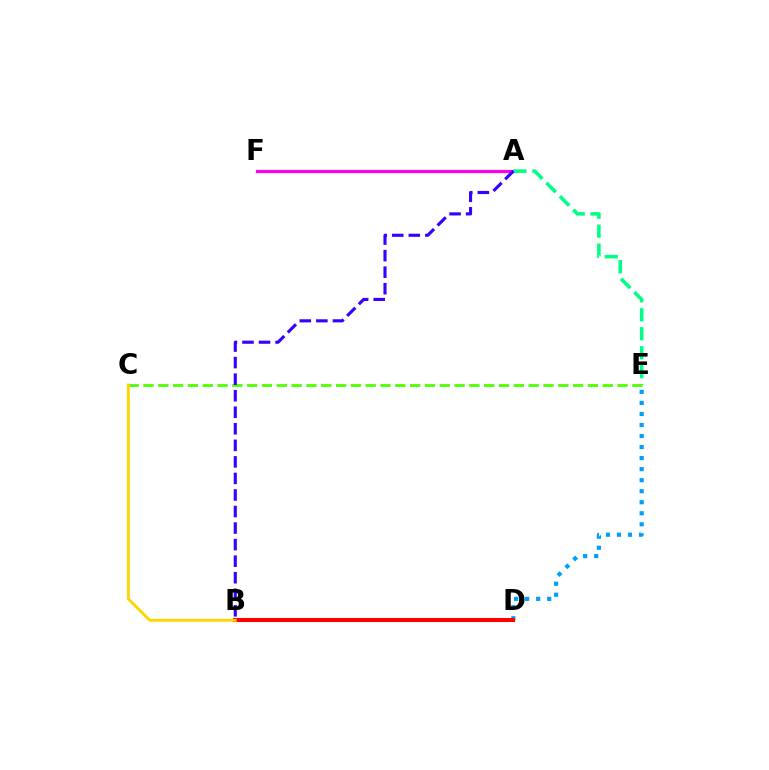{('A', 'F'): [{'color': '#ff00ed', 'line_style': 'solid', 'thickness': 2.32}], ('D', 'E'): [{'color': '#009eff', 'line_style': 'dotted', 'thickness': 3.0}], ('A', 'E'): [{'color': '#00ff86', 'line_style': 'dashed', 'thickness': 2.58}], ('C', 'E'): [{'color': '#4fff00', 'line_style': 'dashed', 'thickness': 2.01}], ('B', 'D'): [{'color': '#ff0000', 'line_style': 'solid', 'thickness': 2.91}], ('A', 'B'): [{'color': '#3700ff', 'line_style': 'dashed', 'thickness': 2.25}], ('B', 'C'): [{'color': '#ffd500', 'line_style': 'solid', 'thickness': 2.07}]}